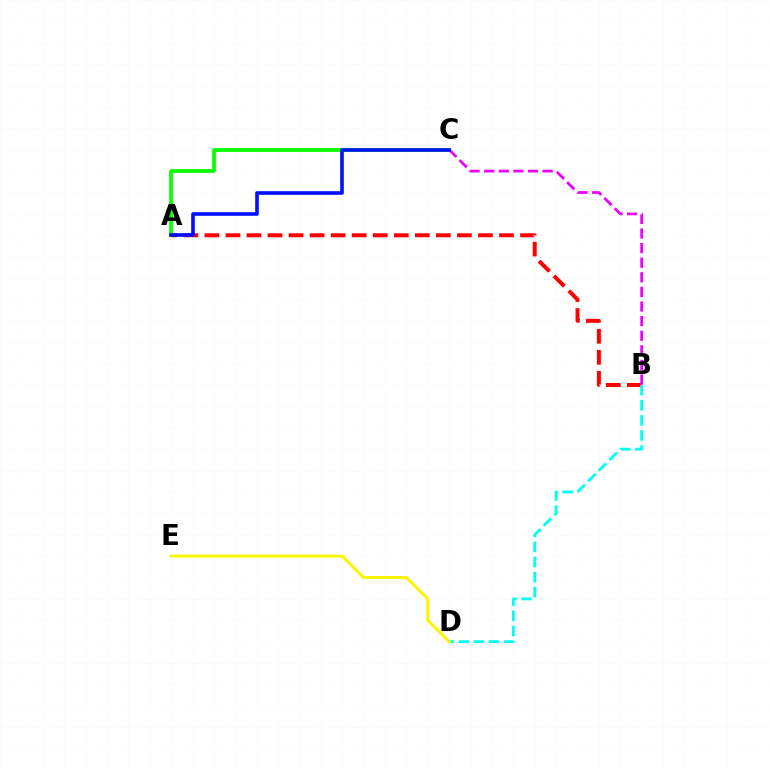{('A', 'B'): [{'color': '#ff0000', 'line_style': 'dashed', 'thickness': 2.86}], ('A', 'C'): [{'color': '#08ff00', 'line_style': 'solid', 'thickness': 2.68}, {'color': '#0010ff', 'line_style': 'solid', 'thickness': 2.61}], ('B', 'D'): [{'color': '#00fff6', 'line_style': 'dashed', 'thickness': 2.05}], ('D', 'E'): [{'color': '#fcf500', 'line_style': 'solid', 'thickness': 2.17}], ('B', 'C'): [{'color': '#ee00ff', 'line_style': 'dashed', 'thickness': 1.98}]}